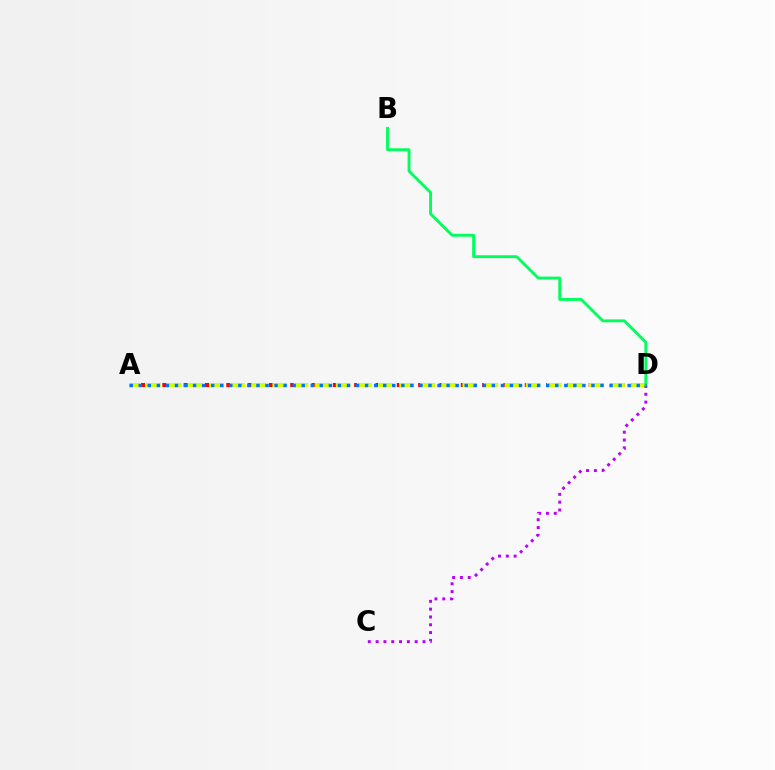{('A', 'D'): [{'color': '#ff0000', 'line_style': 'dotted', 'thickness': 2.9}, {'color': '#d1ff00', 'line_style': 'dashed', 'thickness': 2.87}, {'color': '#0074ff', 'line_style': 'dotted', 'thickness': 2.46}], ('C', 'D'): [{'color': '#b900ff', 'line_style': 'dotted', 'thickness': 2.12}], ('B', 'D'): [{'color': '#00ff5c', 'line_style': 'solid', 'thickness': 2.07}]}